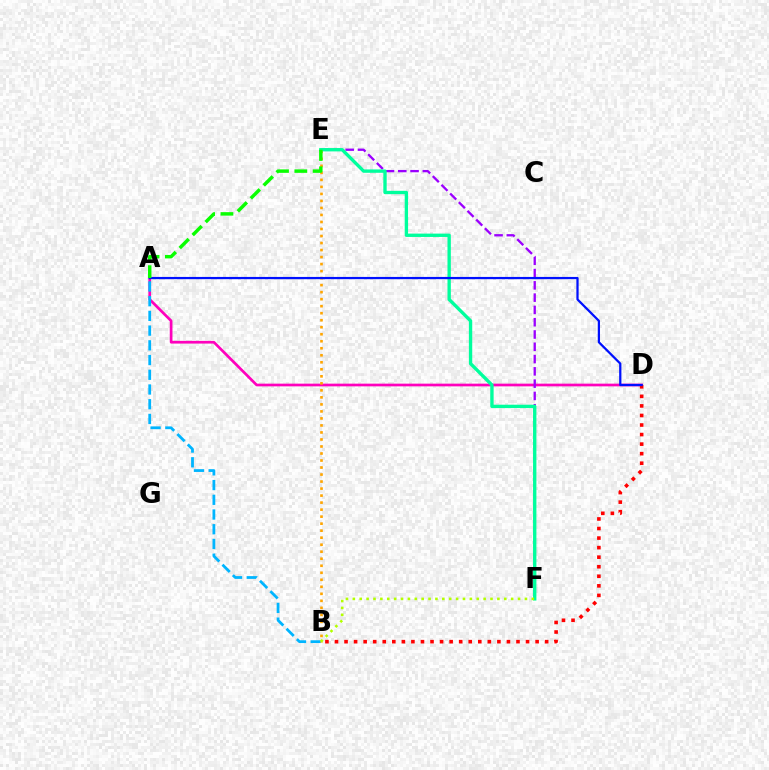{('A', 'D'): [{'color': '#ff00bd', 'line_style': 'solid', 'thickness': 1.94}, {'color': '#0010ff', 'line_style': 'solid', 'thickness': 1.62}], ('A', 'B'): [{'color': '#00b5ff', 'line_style': 'dashed', 'thickness': 2.0}], ('B', 'E'): [{'color': '#ffa500', 'line_style': 'dotted', 'thickness': 1.91}], ('E', 'F'): [{'color': '#9b00ff', 'line_style': 'dashed', 'thickness': 1.67}, {'color': '#00ff9d', 'line_style': 'solid', 'thickness': 2.41}], ('B', 'D'): [{'color': '#ff0000', 'line_style': 'dotted', 'thickness': 2.6}], ('B', 'F'): [{'color': '#b3ff00', 'line_style': 'dotted', 'thickness': 1.87}], ('A', 'E'): [{'color': '#08ff00', 'line_style': 'dashed', 'thickness': 2.49}]}